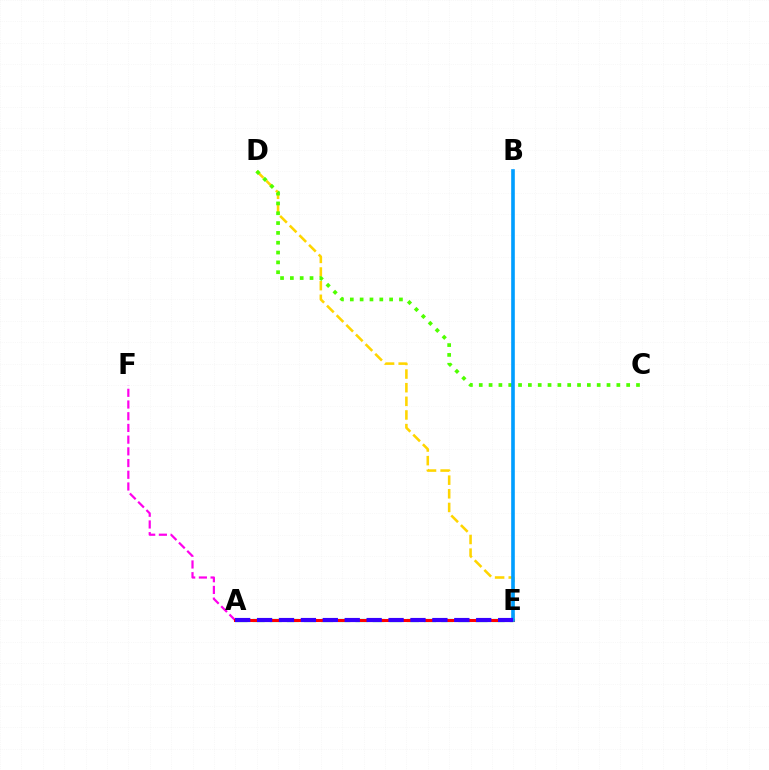{('A', 'E'): [{'color': '#00ff86', 'line_style': 'dashed', 'thickness': 2.33}, {'color': '#ff0000', 'line_style': 'solid', 'thickness': 2.19}, {'color': '#3700ff', 'line_style': 'dashed', 'thickness': 2.98}], ('A', 'F'): [{'color': '#ff00ed', 'line_style': 'dashed', 'thickness': 1.59}], ('D', 'E'): [{'color': '#ffd500', 'line_style': 'dashed', 'thickness': 1.85}], ('C', 'D'): [{'color': '#4fff00', 'line_style': 'dotted', 'thickness': 2.67}], ('B', 'E'): [{'color': '#009eff', 'line_style': 'solid', 'thickness': 2.61}]}